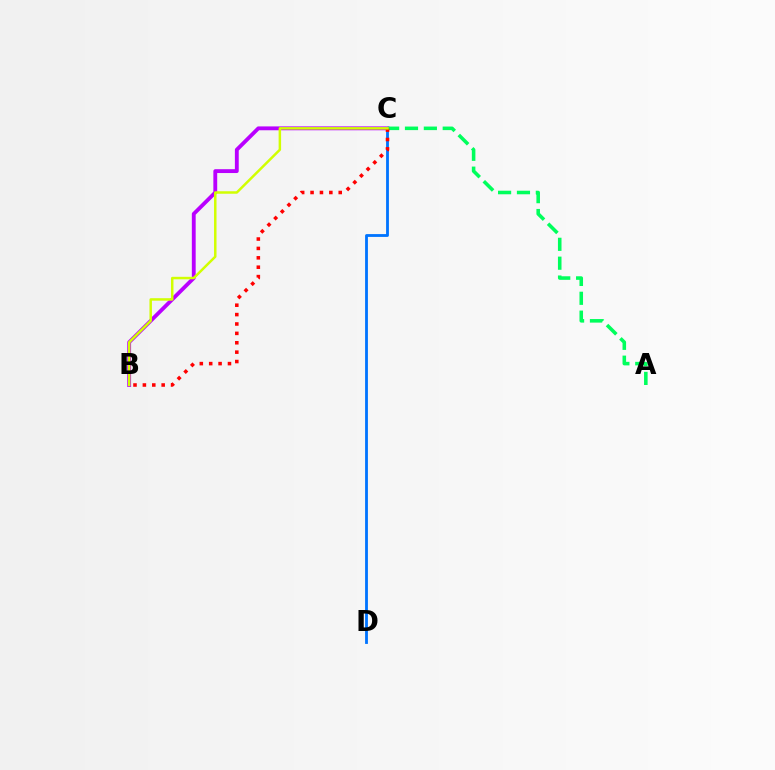{('B', 'C'): [{'color': '#b900ff', 'line_style': 'solid', 'thickness': 2.77}, {'color': '#ff0000', 'line_style': 'dotted', 'thickness': 2.55}, {'color': '#d1ff00', 'line_style': 'solid', 'thickness': 1.79}], ('A', 'C'): [{'color': '#00ff5c', 'line_style': 'dashed', 'thickness': 2.56}], ('C', 'D'): [{'color': '#0074ff', 'line_style': 'solid', 'thickness': 2.03}]}